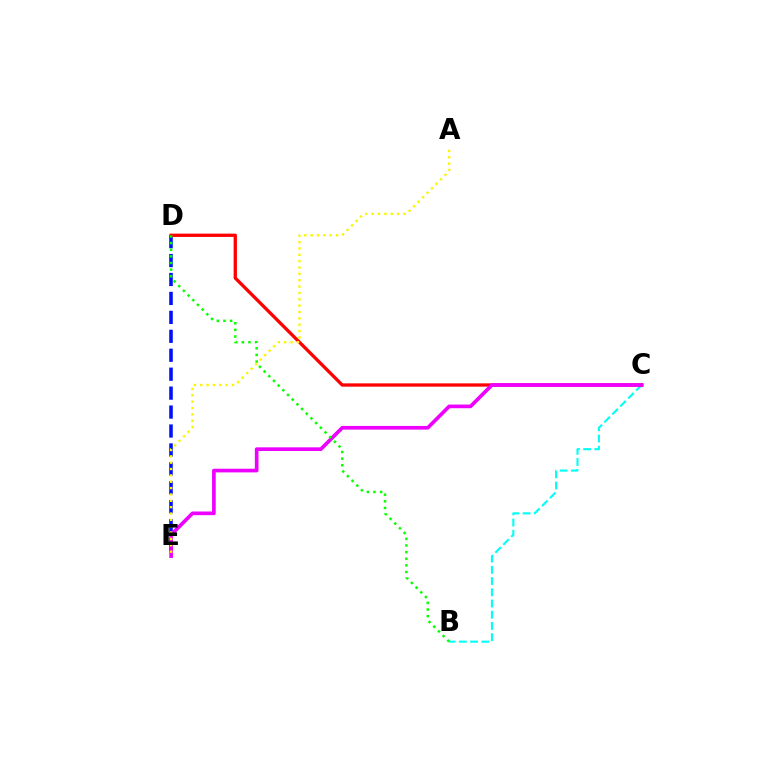{('D', 'E'): [{'color': '#0010ff', 'line_style': 'dashed', 'thickness': 2.57}], ('B', 'C'): [{'color': '#00fff6', 'line_style': 'dashed', 'thickness': 1.52}], ('C', 'D'): [{'color': '#ff0000', 'line_style': 'solid', 'thickness': 2.37}], ('C', 'E'): [{'color': '#ee00ff', 'line_style': 'solid', 'thickness': 2.64}], ('B', 'D'): [{'color': '#08ff00', 'line_style': 'dotted', 'thickness': 1.8}], ('A', 'E'): [{'color': '#fcf500', 'line_style': 'dotted', 'thickness': 1.73}]}